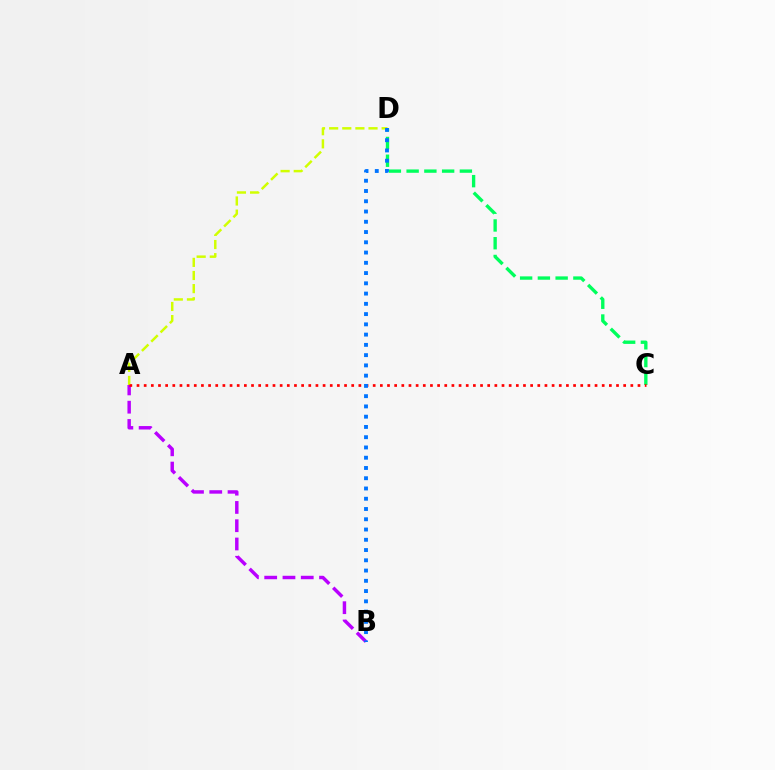{('C', 'D'): [{'color': '#00ff5c', 'line_style': 'dashed', 'thickness': 2.41}], ('A', 'D'): [{'color': '#d1ff00', 'line_style': 'dashed', 'thickness': 1.78}], ('A', 'B'): [{'color': '#b900ff', 'line_style': 'dashed', 'thickness': 2.48}], ('A', 'C'): [{'color': '#ff0000', 'line_style': 'dotted', 'thickness': 1.94}], ('B', 'D'): [{'color': '#0074ff', 'line_style': 'dotted', 'thickness': 2.79}]}